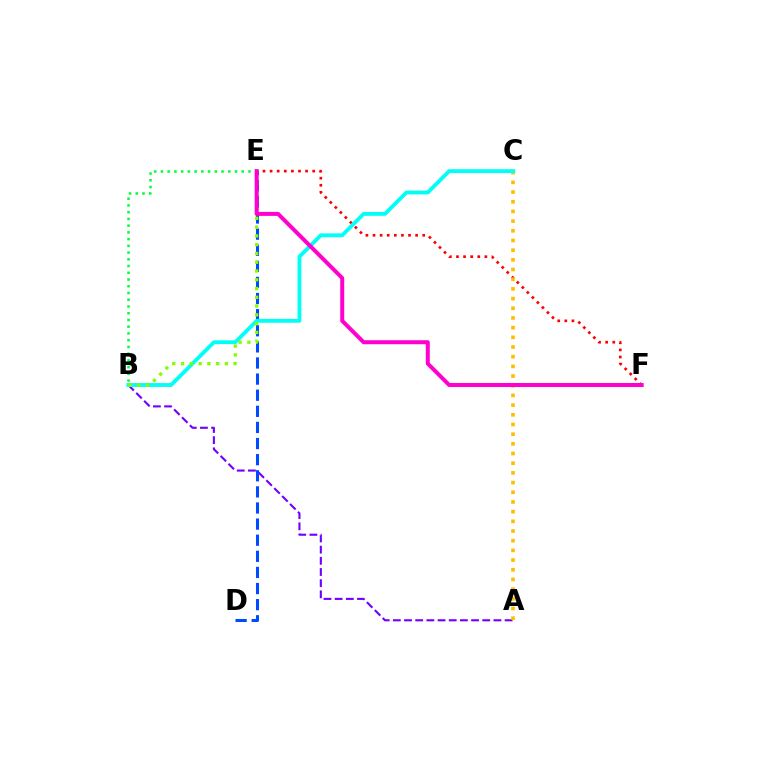{('E', 'F'): [{'color': '#ff0000', 'line_style': 'dotted', 'thickness': 1.93}, {'color': '#ff00cf', 'line_style': 'solid', 'thickness': 2.87}], ('A', 'B'): [{'color': '#7200ff', 'line_style': 'dashed', 'thickness': 1.52}], ('D', 'E'): [{'color': '#004bff', 'line_style': 'dashed', 'thickness': 2.19}], ('B', 'E'): [{'color': '#00ff39', 'line_style': 'dotted', 'thickness': 1.83}, {'color': '#84ff00', 'line_style': 'dotted', 'thickness': 2.38}], ('A', 'C'): [{'color': '#ffbd00', 'line_style': 'dotted', 'thickness': 2.63}], ('B', 'C'): [{'color': '#00fff6', 'line_style': 'solid', 'thickness': 2.77}]}